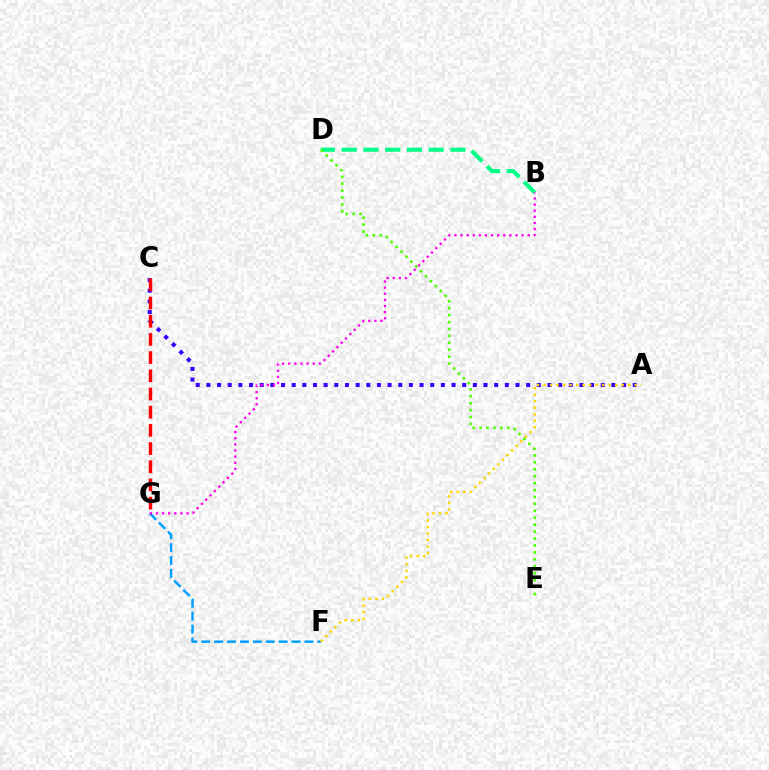{('F', 'G'): [{'color': '#009eff', 'line_style': 'dashed', 'thickness': 1.75}], ('B', 'D'): [{'color': '#00ff86', 'line_style': 'dashed', 'thickness': 2.95}], ('A', 'C'): [{'color': '#3700ff', 'line_style': 'dotted', 'thickness': 2.9}], ('C', 'G'): [{'color': '#ff0000', 'line_style': 'dashed', 'thickness': 2.47}], ('B', 'G'): [{'color': '#ff00ed', 'line_style': 'dotted', 'thickness': 1.66}], ('A', 'F'): [{'color': '#ffd500', 'line_style': 'dotted', 'thickness': 1.77}], ('D', 'E'): [{'color': '#4fff00', 'line_style': 'dotted', 'thickness': 1.88}]}